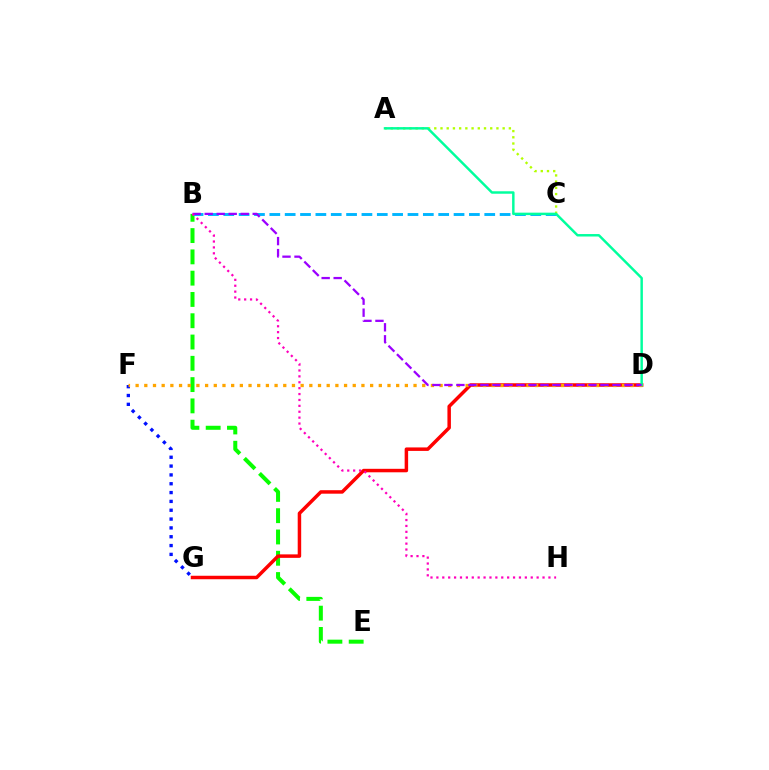{('B', 'E'): [{'color': '#08ff00', 'line_style': 'dashed', 'thickness': 2.89}], ('D', 'G'): [{'color': '#ff0000', 'line_style': 'solid', 'thickness': 2.51}], ('F', 'G'): [{'color': '#0010ff', 'line_style': 'dotted', 'thickness': 2.4}], ('B', 'C'): [{'color': '#00b5ff', 'line_style': 'dashed', 'thickness': 2.09}], ('D', 'F'): [{'color': '#ffa500', 'line_style': 'dotted', 'thickness': 2.36}], ('A', 'C'): [{'color': '#b3ff00', 'line_style': 'dotted', 'thickness': 1.69}], ('A', 'D'): [{'color': '#00ff9d', 'line_style': 'solid', 'thickness': 1.77}], ('B', 'D'): [{'color': '#9b00ff', 'line_style': 'dashed', 'thickness': 1.63}], ('B', 'H'): [{'color': '#ff00bd', 'line_style': 'dotted', 'thickness': 1.6}]}